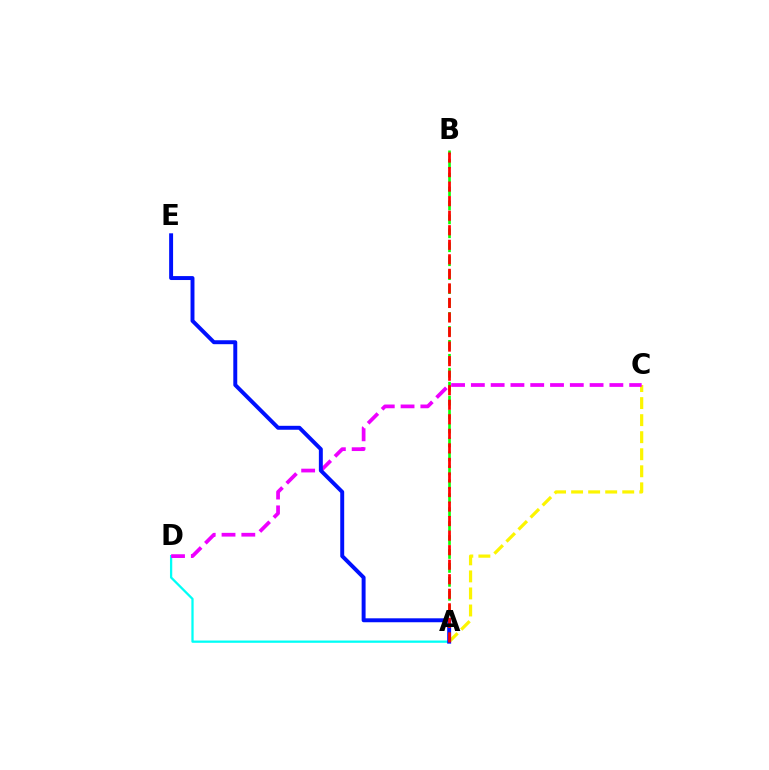{('A', 'C'): [{'color': '#fcf500', 'line_style': 'dashed', 'thickness': 2.32}], ('A', 'B'): [{'color': '#08ff00', 'line_style': 'dashed', 'thickness': 1.89}, {'color': '#ff0000', 'line_style': 'dashed', 'thickness': 1.98}], ('A', 'D'): [{'color': '#00fff6', 'line_style': 'solid', 'thickness': 1.64}], ('C', 'D'): [{'color': '#ee00ff', 'line_style': 'dashed', 'thickness': 2.69}], ('A', 'E'): [{'color': '#0010ff', 'line_style': 'solid', 'thickness': 2.84}]}